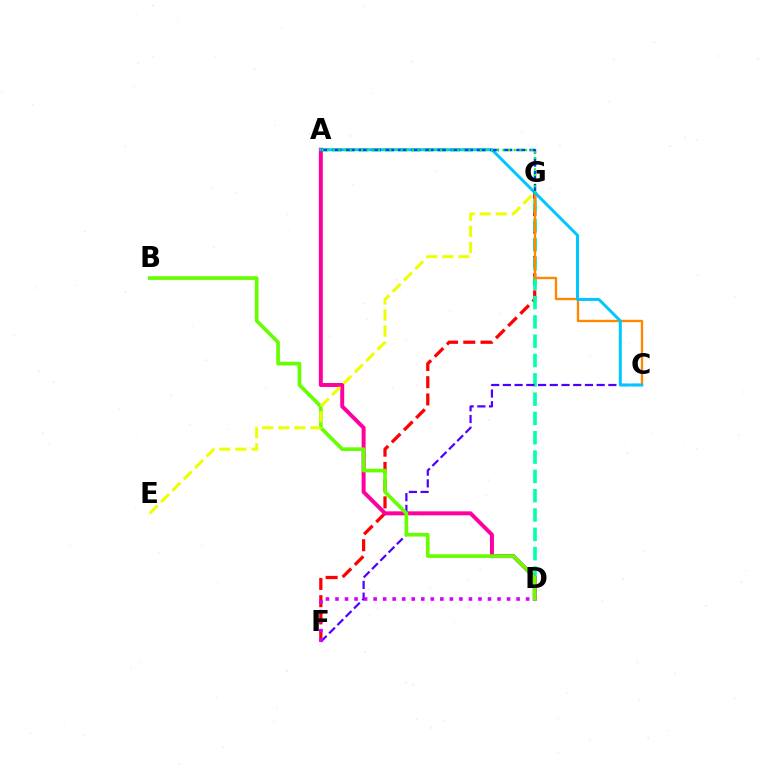{('F', 'G'): [{'color': '#ff0000', 'line_style': 'dashed', 'thickness': 2.34}], ('D', 'G'): [{'color': '#00ffaf', 'line_style': 'dashed', 'thickness': 2.62}], ('A', 'D'): [{'color': '#ff00a0', 'line_style': 'solid', 'thickness': 2.86}], ('C', 'F'): [{'color': '#4f00ff', 'line_style': 'dashed', 'thickness': 1.59}], ('C', 'G'): [{'color': '#ff8800', 'line_style': 'solid', 'thickness': 1.7}], ('B', 'D'): [{'color': '#66ff00', 'line_style': 'solid', 'thickness': 2.64}], ('A', 'C'): [{'color': '#00c7ff', 'line_style': 'solid', 'thickness': 2.15}], ('A', 'G'): [{'color': '#003fff', 'line_style': 'dashed', 'thickness': 1.78}, {'color': '#00ff27', 'line_style': 'dotted', 'thickness': 1.54}], ('E', 'G'): [{'color': '#eeff00', 'line_style': 'dashed', 'thickness': 2.18}], ('D', 'F'): [{'color': '#d600ff', 'line_style': 'dotted', 'thickness': 2.59}]}